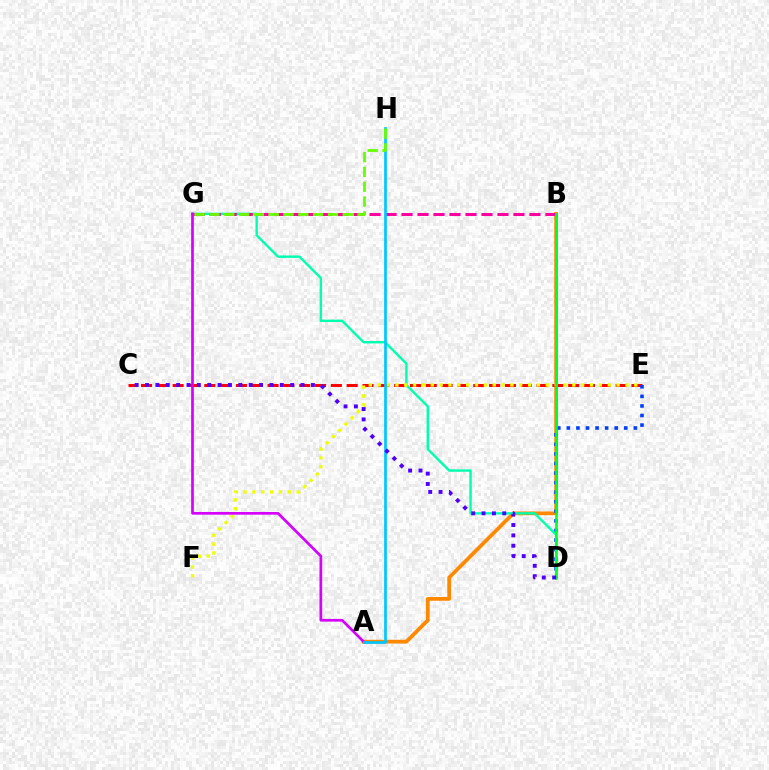{('A', 'B'): [{'color': '#ff8800', 'line_style': 'solid', 'thickness': 2.7}], ('C', 'E'): [{'color': '#ff0000', 'line_style': 'dashed', 'thickness': 2.15}], ('D', 'E'): [{'color': '#003fff', 'line_style': 'dotted', 'thickness': 2.6}], ('D', 'G'): [{'color': '#00ffaf', 'line_style': 'solid', 'thickness': 1.73}], ('E', 'F'): [{'color': '#eeff00', 'line_style': 'dotted', 'thickness': 2.4}], ('B', 'G'): [{'color': '#ff00a0', 'line_style': 'dashed', 'thickness': 2.17}], ('B', 'D'): [{'color': '#00ff27', 'line_style': 'solid', 'thickness': 1.86}], ('A', 'G'): [{'color': '#d600ff', 'line_style': 'solid', 'thickness': 1.94}], ('A', 'H'): [{'color': '#00c7ff', 'line_style': 'solid', 'thickness': 1.95}], ('G', 'H'): [{'color': '#66ff00', 'line_style': 'dashed', 'thickness': 2.01}], ('C', 'D'): [{'color': '#4f00ff', 'line_style': 'dotted', 'thickness': 2.82}]}